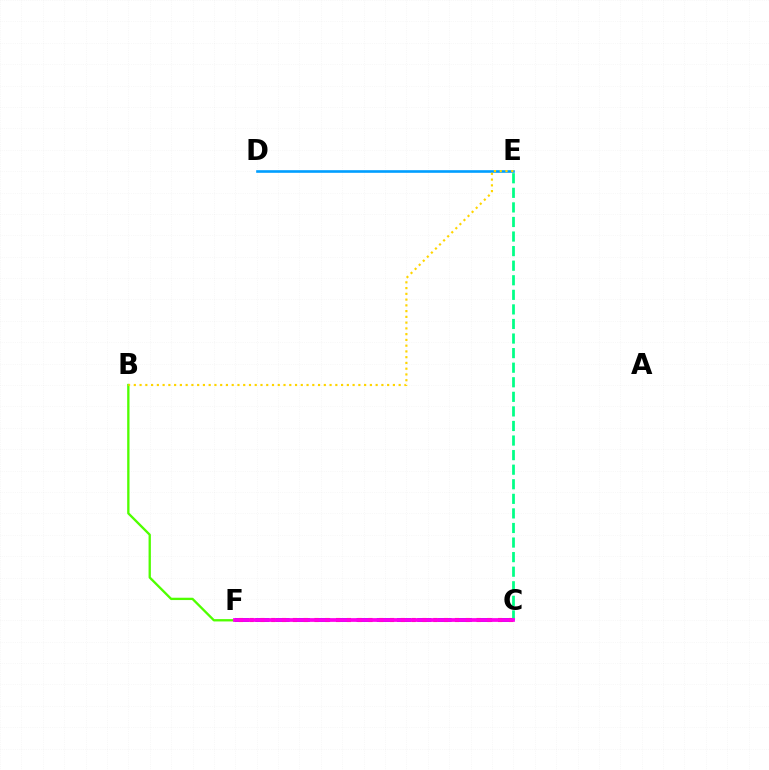{('B', 'F'): [{'color': '#4fff00', 'line_style': 'solid', 'thickness': 1.67}], ('C', 'F'): [{'color': '#3700ff', 'line_style': 'dashed', 'thickness': 2.75}, {'color': '#ff0000', 'line_style': 'dotted', 'thickness': 2.94}, {'color': '#ff00ed', 'line_style': 'solid', 'thickness': 2.7}], ('D', 'E'): [{'color': '#009eff', 'line_style': 'solid', 'thickness': 1.89}], ('B', 'E'): [{'color': '#ffd500', 'line_style': 'dotted', 'thickness': 1.56}], ('C', 'E'): [{'color': '#00ff86', 'line_style': 'dashed', 'thickness': 1.98}]}